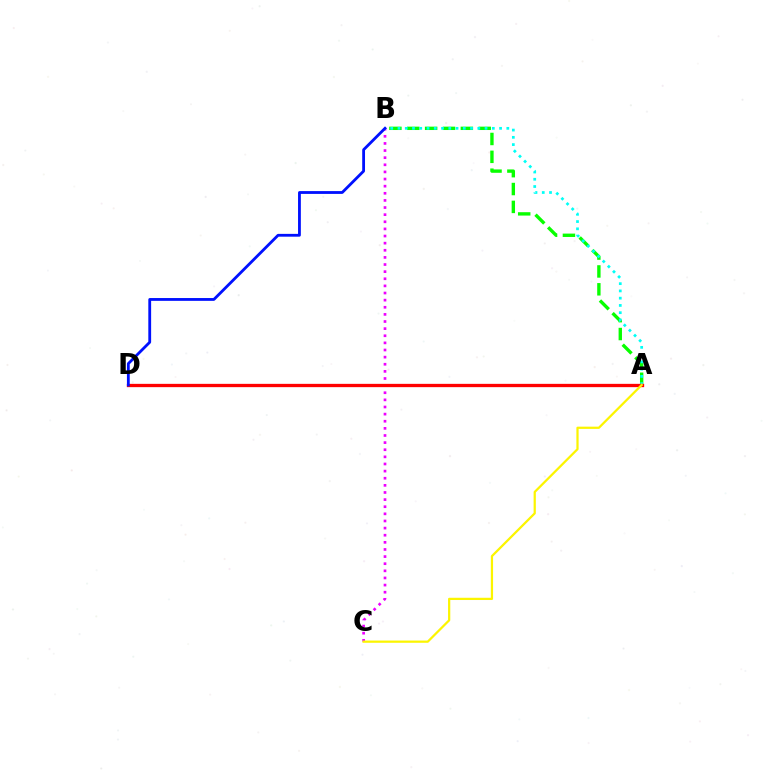{('B', 'C'): [{'color': '#ee00ff', 'line_style': 'dotted', 'thickness': 1.94}], ('A', 'B'): [{'color': '#08ff00', 'line_style': 'dashed', 'thickness': 2.43}, {'color': '#00fff6', 'line_style': 'dotted', 'thickness': 1.97}], ('A', 'D'): [{'color': '#ff0000', 'line_style': 'solid', 'thickness': 2.38}], ('A', 'C'): [{'color': '#fcf500', 'line_style': 'solid', 'thickness': 1.61}], ('B', 'D'): [{'color': '#0010ff', 'line_style': 'solid', 'thickness': 2.02}]}